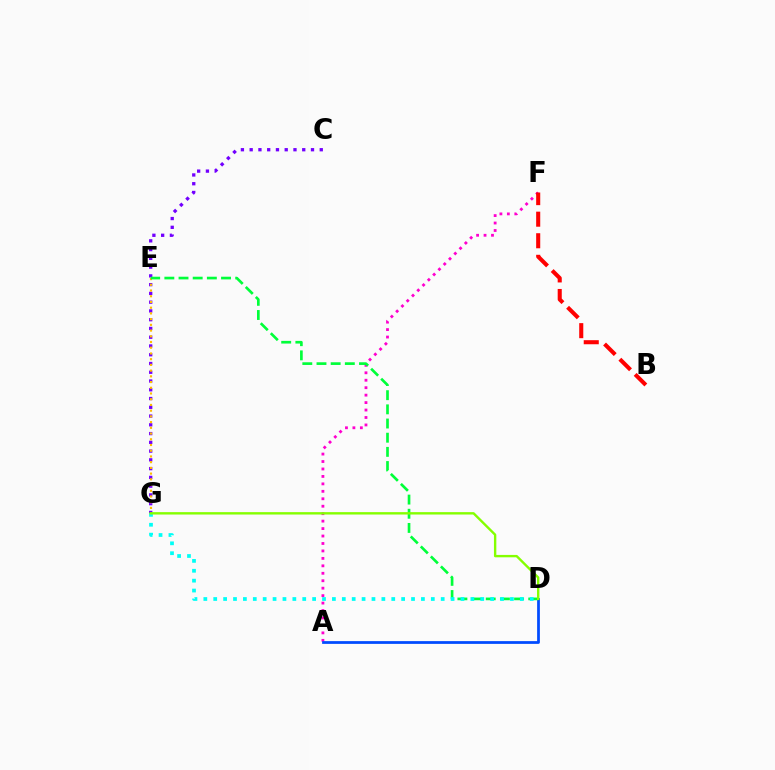{('C', 'G'): [{'color': '#7200ff', 'line_style': 'dotted', 'thickness': 2.38}], ('A', 'F'): [{'color': '#ff00cf', 'line_style': 'dotted', 'thickness': 2.02}], ('A', 'D'): [{'color': '#004bff', 'line_style': 'solid', 'thickness': 1.98}], ('B', 'F'): [{'color': '#ff0000', 'line_style': 'dashed', 'thickness': 2.93}], ('E', 'G'): [{'color': '#ffbd00', 'line_style': 'dotted', 'thickness': 1.55}], ('D', 'E'): [{'color': '#00ff39', 'line_style': 'dashed', 'thickness': 1.93}], ('D', 'G'): [{'color': '#00fff6', 'line_style': 'dotted', 'thickness': 2.69}, {'color': '#84ff00', 'line_style': 'solid', 'thickness': 1.72}]}